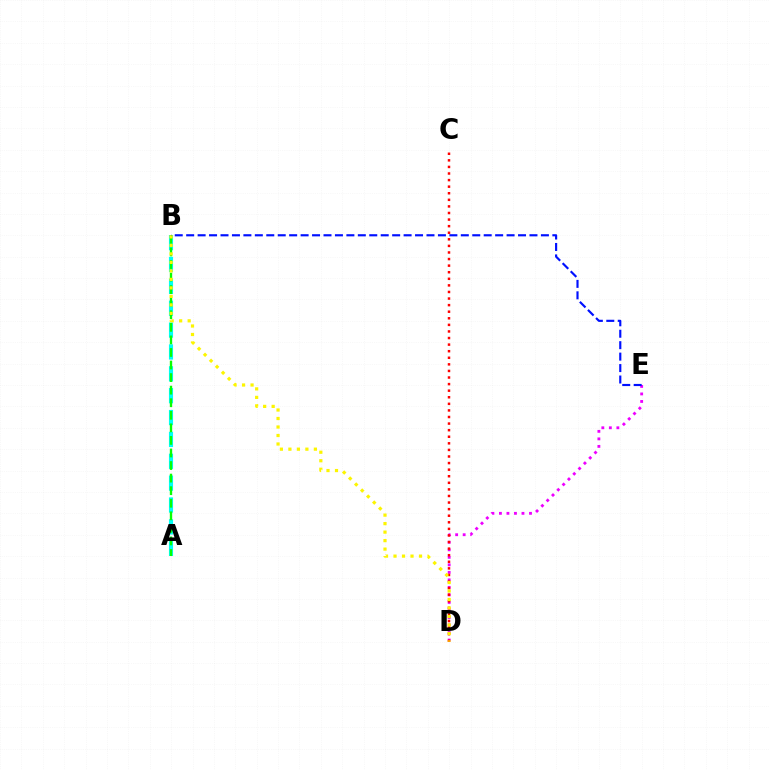{('D', 'E'): [{'color': '#ee00ff', 'line_style': 'dotted', 'thickness': 2.04}], ('A', 'B'): [{'color': '#00fff6', 'line_style': 'dashed', 'thickness': 2.97}, {'color': '#08ff00', 'line_style': 'dashed', 'thickness': 1.71}], ('C', 'D'): [{'color': '#ff0000', 'line_style': 'dotted', 'thickness': 1.79}], ('B', 'D'): [{'color': '#fcf500', 'line_style': 'dotted', 'thickness': 2.31}], ('B', 'E'): [{'color': '#0010ff', 'line_style': 'dashed', 'thickness': 1.55}]}